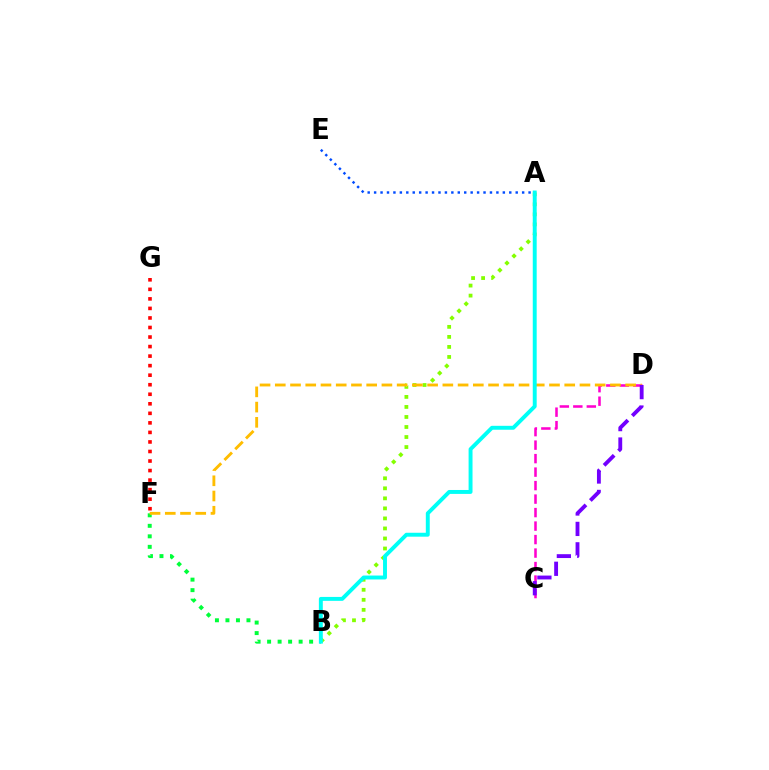{('A', 'B'): [{'color': '#84ff00', 'line_style': 'dotted', 'thickness': 2.72}, {'color': '#00fff6', 'line_style': 'solid', 'thickness': 2.83}], ('B', 'F'): [{'color': '#00ff39', 'line_style': 'dotted', 'thickness': 2.86}], ('C', 'D'): [{'color': '#ff00cf', 'line_style': 'dashed', 'thickness': 1.83}, {'color': '#7200ff', 'line_style': 'dashed', 'thickness': 2.77}], ('D', 'F'): [{'color': '#ffbd00', 'line_style': 'dashed', 'thickness': 2.07}], ('A', 'E'): [{'color': '#004bff', 'line_style': 'dotted', 'thickness': 1.75}], ('F', 'G'): [{'color': '#ff0000', 'line_style': 'dotted', 'thickness': 2.59}]}